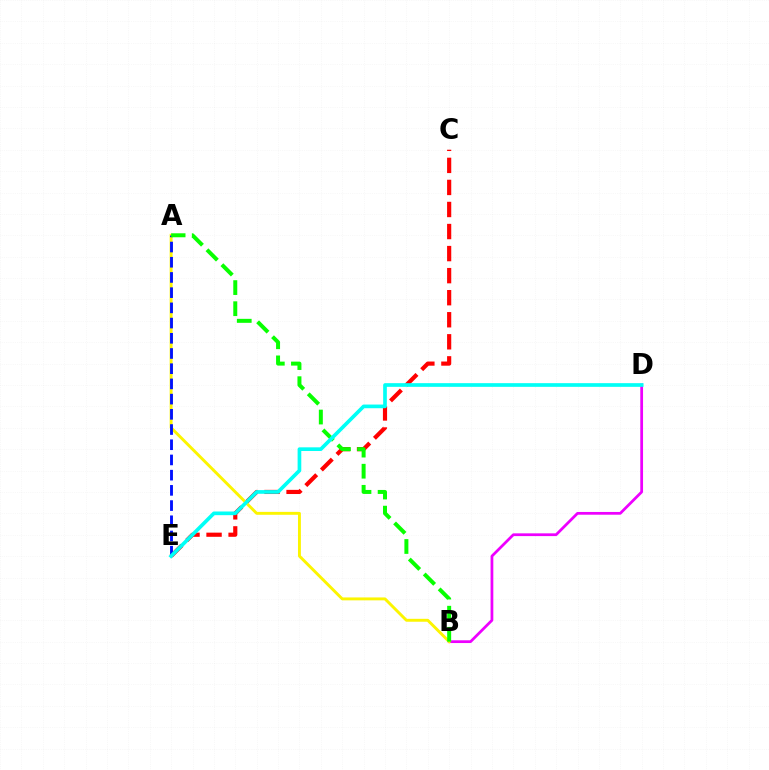{('C', 'E'): [{'color': '#ff0000', 'line_style': 'dashed', 'thickness': 3.0}], ('B', 'D'): [{'color': '#ee00ff', 'line_style': 'solid', 'thickness': 1.98}], ('A', 'B'): [{'color': '#fcf500', 'line_style': 'solid', 'thickness': 2.1}, {'color': '#08ff00', 'line_style': 'dashed', 'thickness': 2.87}], ('A', 'E'): [{'color': '#0010ff', 'line_style': 'dashed', 'thickness': 2.07}], ('D', 'E'): [{'color': '#00fff6', 'line_style': 'solid', 'thickness': 2.65}]}